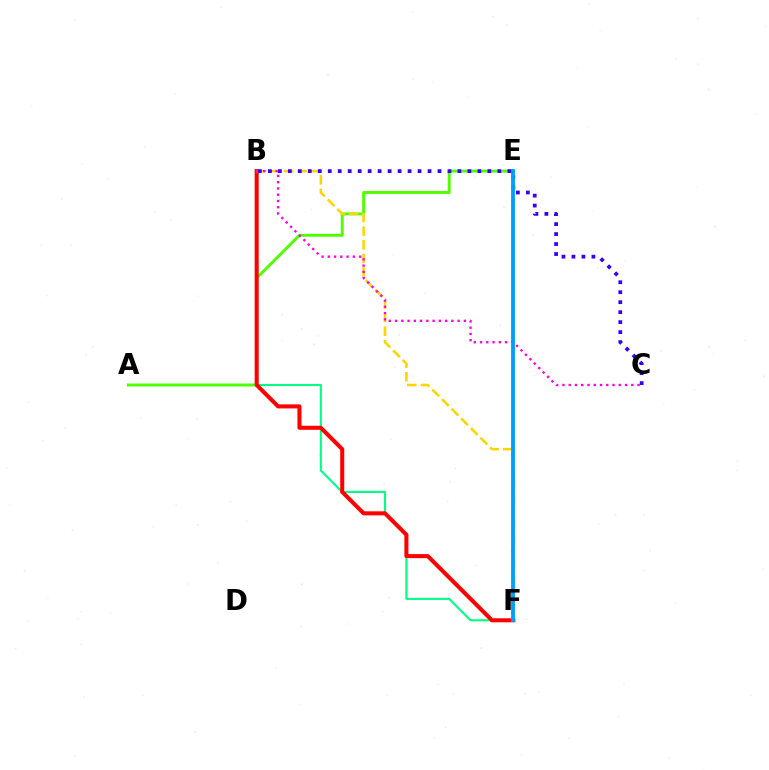{('A', 'F'): [{'color': '#00ff86', 'line_style': 'solid', 'thickness': 1.52}], ('A', 'E'): [{'color': '#4fff00', 'line_style': 'solid', 'thickness': 2.09}], ('B', 'F'): [{'color': '#ff0000', 'line_style': 'solid', 'thickness': 2.91}, {'color': '#ffd500', 'line_style': 'dashed', 'thickness': 1.85}], ('B', 'C'): [{'color': '#ff00ed', 'line_style': 'dotted', 'thickness': 1.7}, {'color': '#3700ff', 'line_style': 'dotted', 'thickness': 2.71}], ('E', 'F'): [{'color': '#009eff', 'line_style': 'solid', 'thickness': 2.76}]}